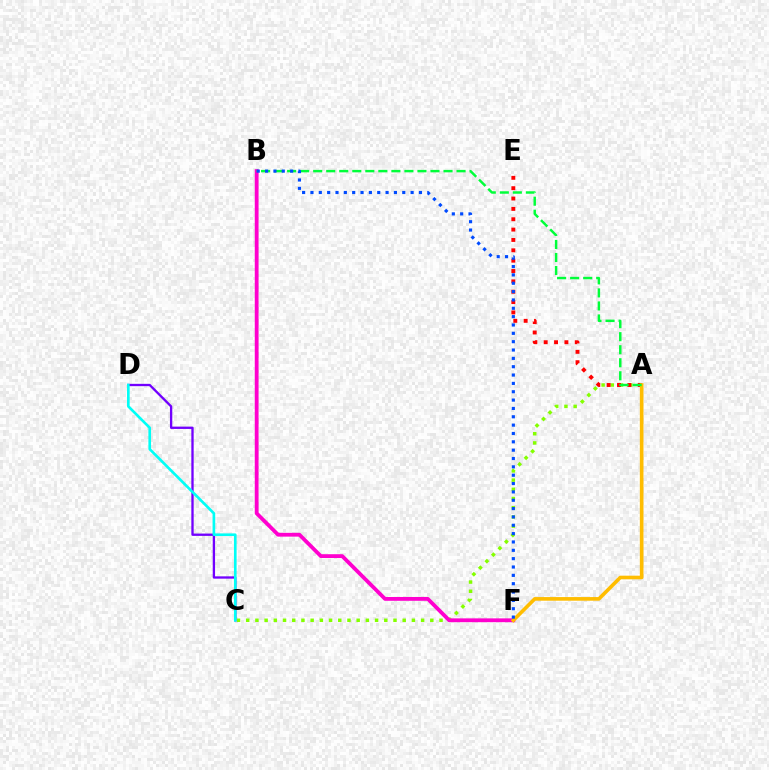{('A', 'C'): [{'color': '#84ff00', 'line_style': 'dotted', 'thickness': 2.5}], ('C', 'D'): [{'color': '#7200ff', 'line_style': 'solid', 'thickness': 1.67}, {'color': '#00fff6', 'line_style': 'solid', 'thickness': 1.91}], ('A', 'E'): [{'color': '#ff0000', 'line_style': 'dotted', 'thickness': 2.81}], ('B', 'F'): [{'color': '#ff00cf', 'line_style': 'solid', 'thickness': 2.74}, {'color': '#004bff', 'line_style': 'dotted', 'thickness': 2.27}], ('A', 'F'): [{'color': '#ffbd00', 'line_style': 'solid', 'thickness': 2.62}], ('A', 'B'): [{'color': '#00ff39', 'line_style': 'dashed', 'thickness': 1.77}]}